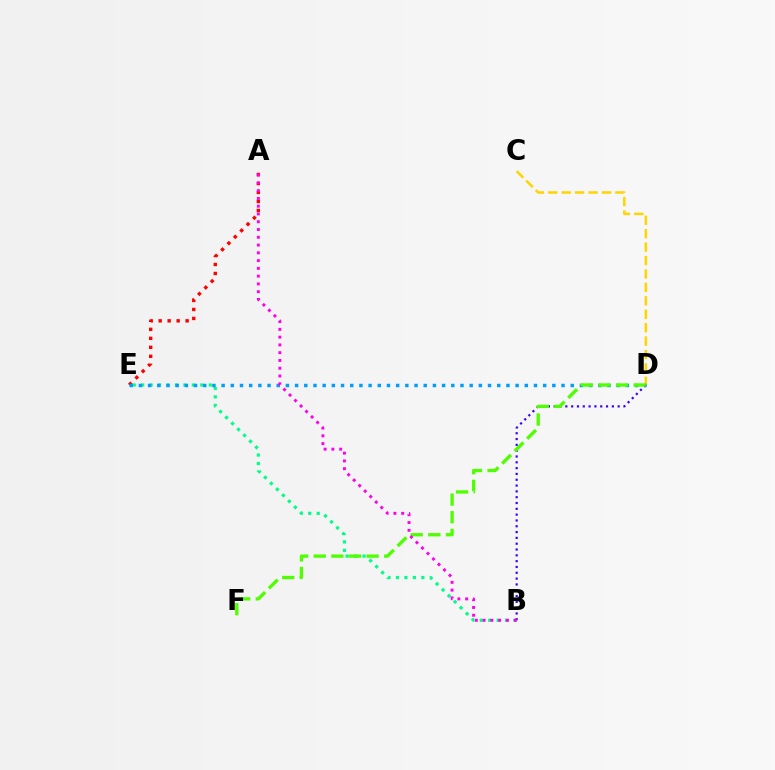{('A', 'E'): [{'color': '#ff0000', 'line_style': 'dotted', 'thickness': 2.44}], ('B', 'E'): [{'color': '#00ff86', 'line_style': 'dotted', 'thickness': 2.3}], ('C', 'D'): [{'color': '#ffd500', 'line_style': 'dashed', 'thickness': 1.82}], ('D', 'E'): [{'color': '#009eff', 'line_style': 'dotted', 'thickness': 2.5}], ('B', 'D'): [{'color': '#3700ff', 'line_style': 'dotted', 'thickness': 1.58}], ('D', 'F'): [{'color': '#4fff00', 'line_style': 'dashed', 'thickness': 2.4}], ('A', 'B'): [{'color': '#ff00ed', 'line_style': 'dotted', 'thickness': 2.11}]}